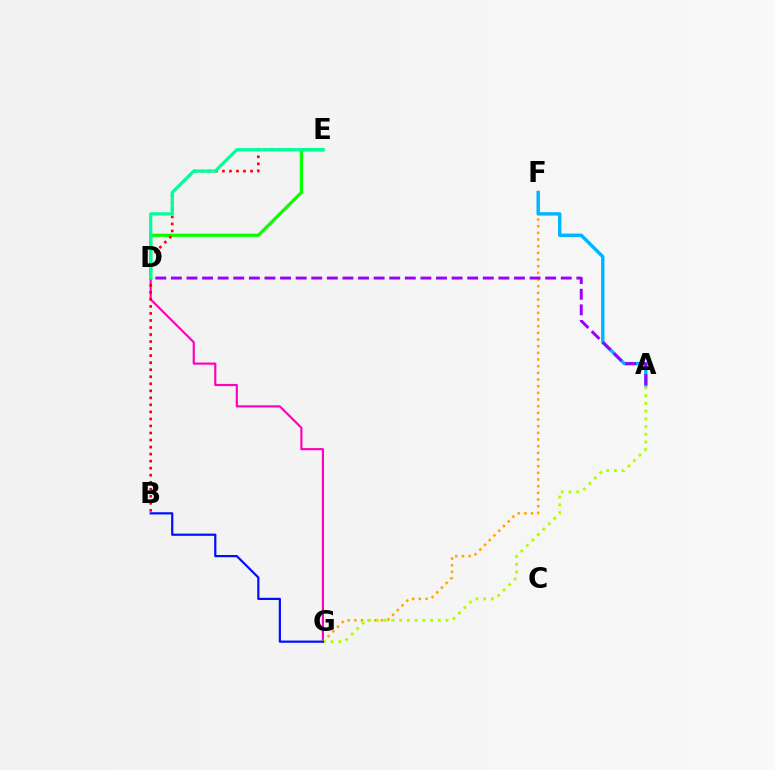{('D', 'G'): [{'color': '#ff00bd', 'line_style': 'solid', 'thickness': 1.55}], ('D', 'E'): [{'color': '#08ff00', 'line_style': 'solid', 'thickness': 2.32}, {'color': '#00ff9d', 'line_style': 'solid', 'thickness': 2.33}], ('B', 'E'): [{'color': '#ff0000', 'line_style': 'dotted', 'thickness': 1.91}], ('F', 'G'): [{'color': '#ffa500', 'line_style': 'dotted', 'thickness': 1.81}], ('A', 'G'): [{'color': '#b3ff00', 'line_style': 'dotted', 'thickness': 2.1}], ('A', 'F'): [{'color': '#00b5ff', 'line_style': 'solid', 'thickness': 2.46}], ('B', 'G'): [{'color': '#0010ff', 'line_style': 'solid', 'thickness': 1.59}], ('A', 'D'): [{'color': '#9b00ff', 'line_style': 'dashed', 'thickness': 2.12}]}